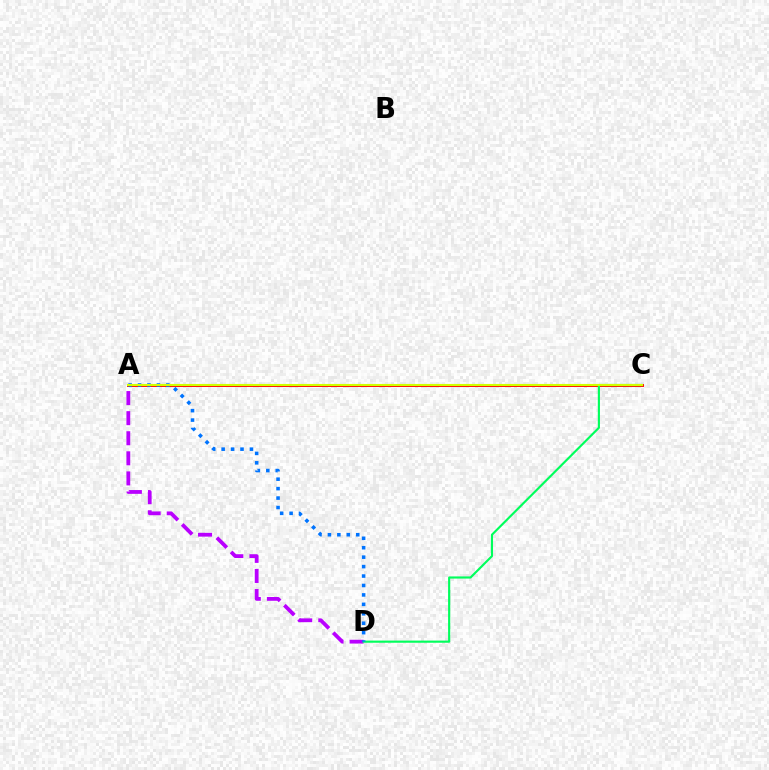{('A', 'C'): [{'color': '#ff0000', 'line_style': 'solid', 'thickness': 2.08}, {'color': '#d1ff00', 'line_style': 'solid', 'thickness': 1.52}], ('A', 'D'): [{'color': '#b900ff', 'line_style': 'dashed', 'thickness': 2.73}, {'color': '#0074ff', 'line_style': 'dotted', 'thickness': 2.56}], ('C', 'D'): [{'color': '#00ff5c', 'line_style': 'solid', 'thickness': 1.55}]}